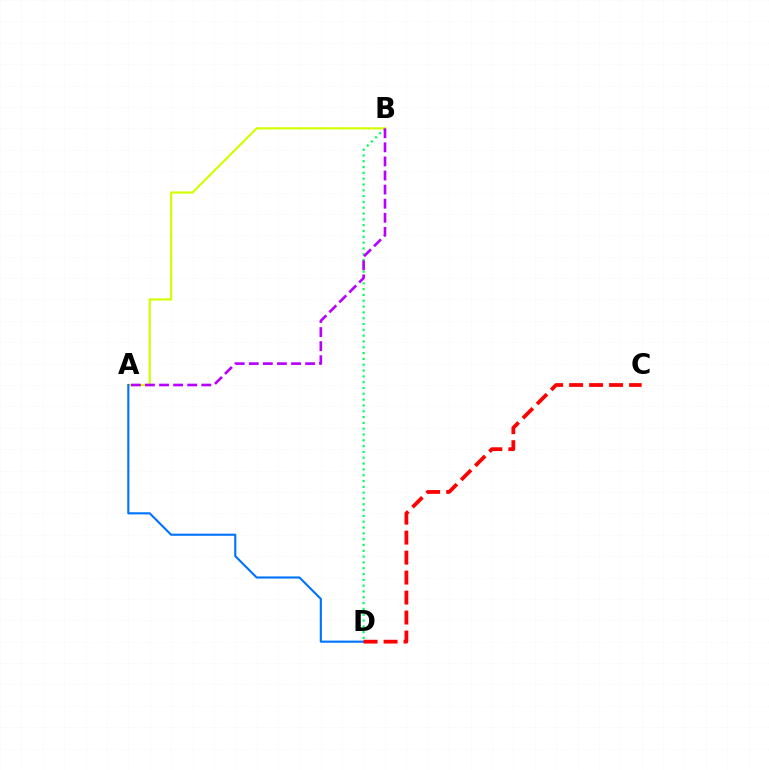{('B', 'D'): [{'color': '#00ff5c', 'line_style': 'dotted', 'thickness': 1.58}], ('A', 'B'): [{'color': '#d1ff00', 'line_style': 'solid', 'thickness': 1.55}, {'color': '#b900ff', 'line_style': 'dashed', 'thickness': 1.91}], ('A', 'D'): [{'color': '#0074ff', 'line_style': 'solid', 'thickness': 1.54}], ('C', 'D'): [{'color': '#ff0000', 'line_style': 'dashed', 'thickness': 2.71}]}